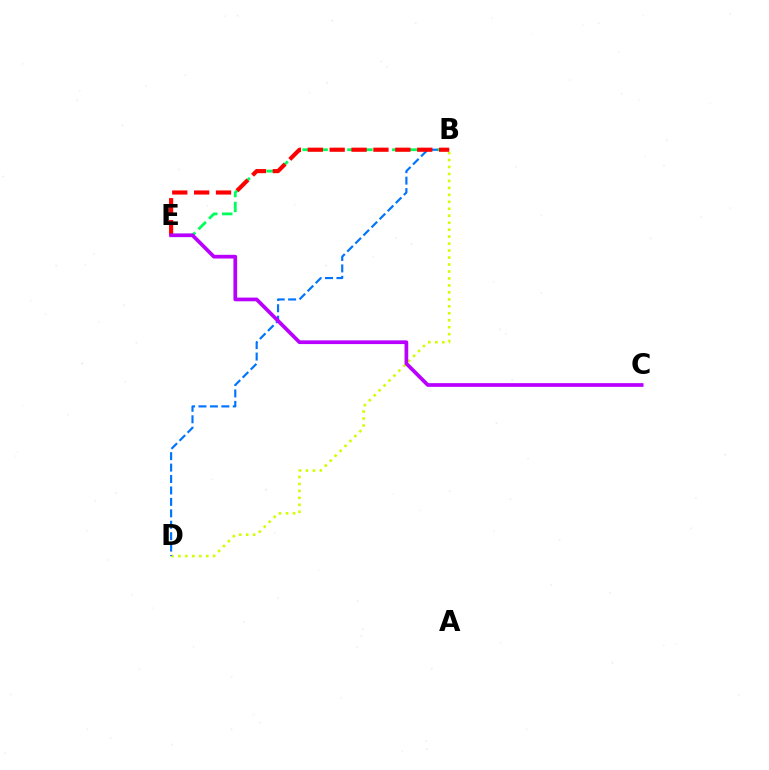{('B', 'E'): [{'color': '#00ff5c', 'line_style': 'dashed', 'thickness': 2.03}, {'color': '#ff0000', 'line_style': 'dashed', 'thickness': 2.97}], ('B', 'D'): [{'color': '#d1ff00', 'line_style': 'dotted', 'thickness': 1.89}, {'color': '#0074ff', 'line_style': 'dashed', 'thickness': 1.55}], ('C', 'E'): [{'color': '#b900ff', 'line_style': 'solid', 'thickness': 2.67}]}